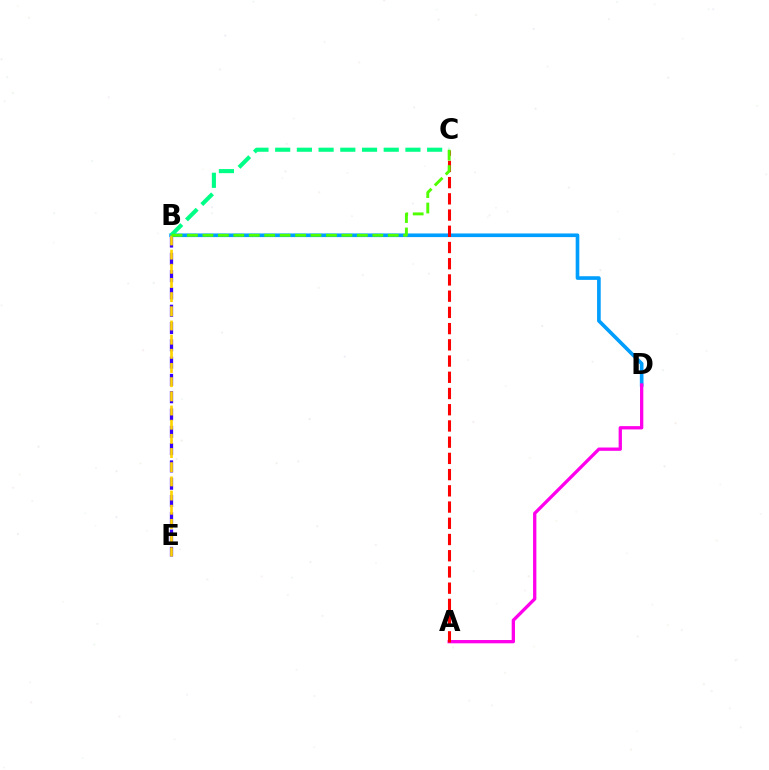{('B', 'E'): [{'color': '#3700ff', 'line_style': 'dashed', 'thickness': 2.35}, {'color': '#ffd500', 'line_style': 'dashed', 'thickness': 1.93}], ('B', 'D'): [{'color': '#009eff', 'line_style': 'solid', 'thickness': 2.62}], ('B', 'C'): [{'color': '#00ff86', 'line_style': 'dashed', 'thickness': 2.95}, {'color': '#4fff00', 'line_style': 'dashed', 'thickness': 2.1}], ('A', 'D'): [{'color': '#ff00ed', 'line_style': 'solid', 'thickness': 2.38}], ('A', 'C'): [{'color': '#ff0000', 'line_style': 'dashed', 'thickness': 2.2}]}